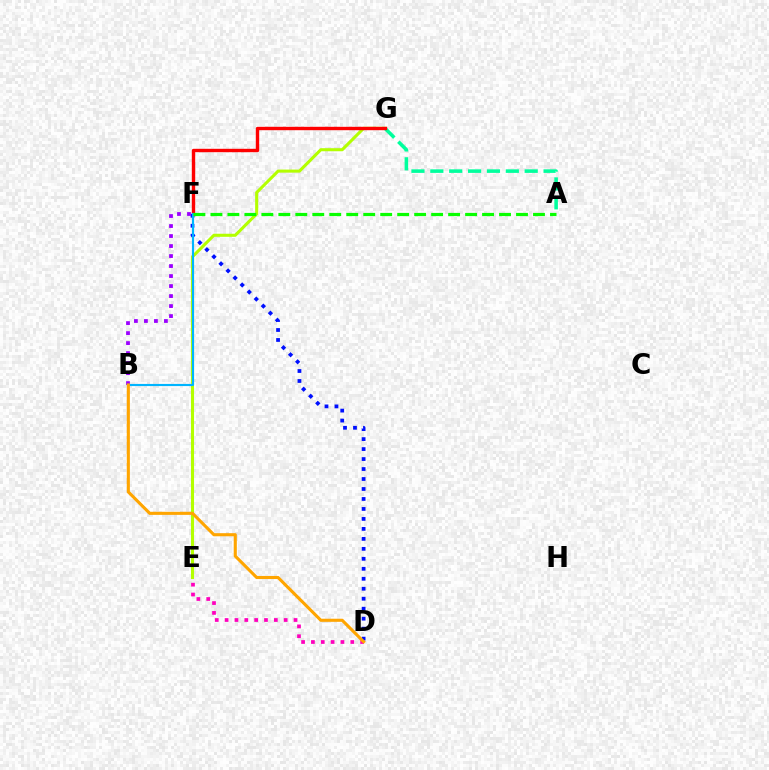{('E', 'G'): [{'color': '#b3ff00', 'line_style': 'solid', 'thickness': 2.2}], ('A', 'G'): [{'color': '#00ff9d', 'line_style': 'dashed', 'thickness': 2.56}], ('F', 'G'): [{'color': '#ff0000', 'line_style': 'solid', 'thickness': 2.44}], ('D', 'F'): [{'color': '#0010ff', 'line_style': 'dotted', 'thickness': 2.71}], ('B', 'F'): [{'color': '#9b00ff', 'line_style': 'dotted', 'thickness': 2.72}, {'color': '#00b5ff', 'line_style': 'solid', 'thickness': 1.55}], ('A', 'F'): [{'color': '#08ff00', 'line_style': 'dashed', 'thickness': 2.31}], ('D', 'E'): [{'color': '#ff00bd', 'line_style': 'dotted', 'thickness': 2.68}], ('B', 'D'): [{'color': '#ffa500', 'line_style': 'solid', 'thickness': 2.23}]}